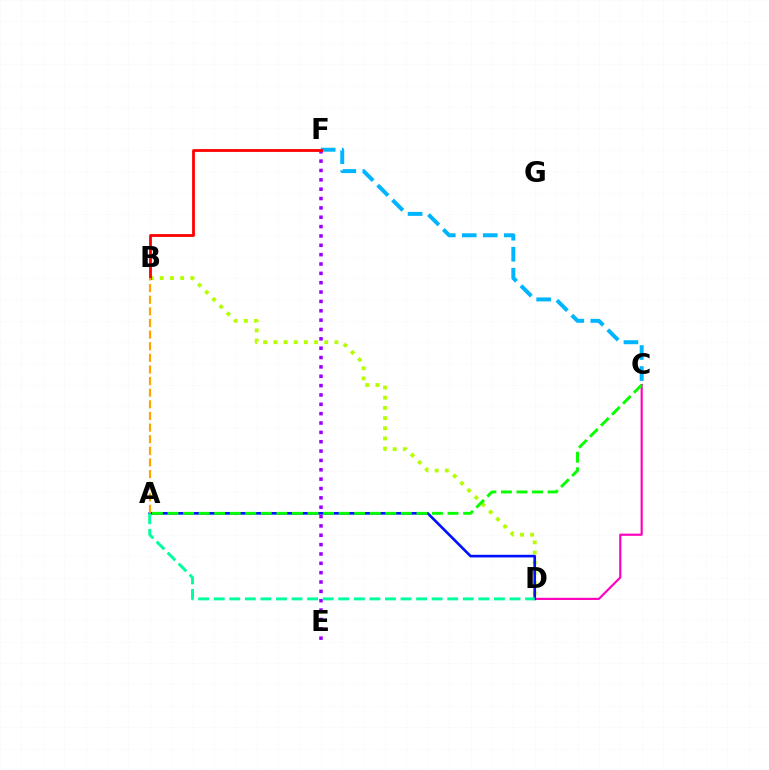{('C', 'F'): [{'color': '#00b5ff', 'line_style': 'dashed', 'thickness': 2.85}], ('C', 'D'): [{'color': '#ff00bd', 'line_style': 'solid', 'thickness': 1.56}], ('B', 'D'): [{'color': '#b3ff00', 'line_style': 'dotted', 'thickness': 2.76}], ('A', 'D'): [{'color': '#0010ff', 'line_style': 'solid', 'thickness': 1.9}, {'color': '#00ff9d', 'line_style': 'dashed', 'thickness': 2.11}], ('E', 'F'): [{'color': '#9b00ff', 'line_style': 'dotted', 'thickness': 2.54}], ('B', 'F'): [{'color': '#ff0000', 'line_style': 'solid', 'thickness': 2.01}], ('A', 'B'): [{'color': '#ffa500', 'line_style': 'dashed', 'thickness': 1.58}], ('A', 'C'): [{'color': '#08ff00', 'line_style': 'dashed', 'thickness': 2.11}]}